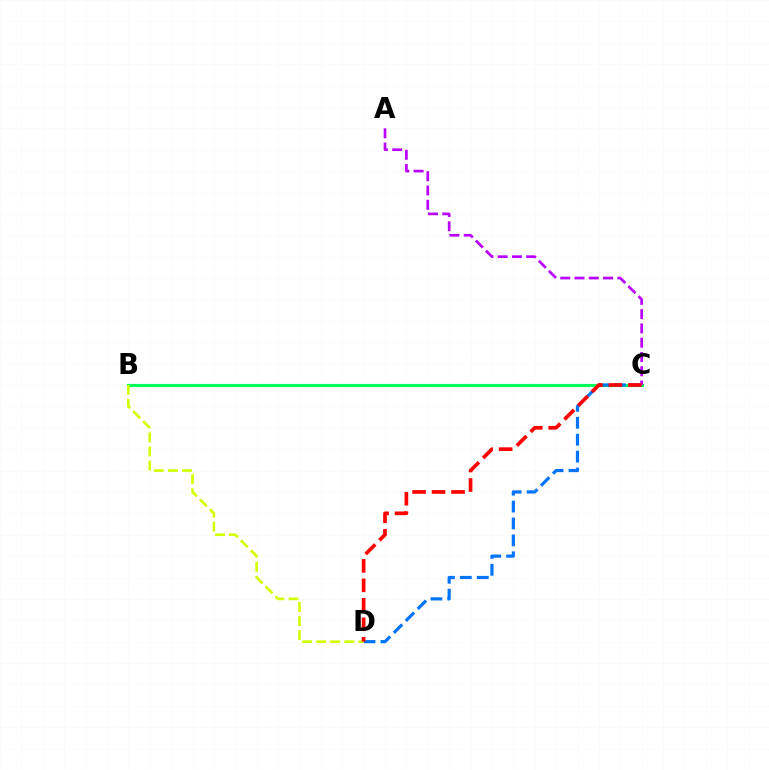{('B', 'C'): [{'color': '#00ff5c', 'line_style': 'solid', 'thickness': 2.24}], ('C', 'D'): [{'color': '#0074ff', 'line_style': 'dashed', 'thickness': 2.3}, {'color': '#ff0000', 'line_style': 'dashed', 'thickness': 2.65}], ('B', 'D'): [{'color': '#d1ff00', 'line_style': 'dashed', 'thickness': 1.91}], ('A', 'C'): [{'color': '#b900ff', 'line_style': 'dashed', 'thickness': 1.94}]}